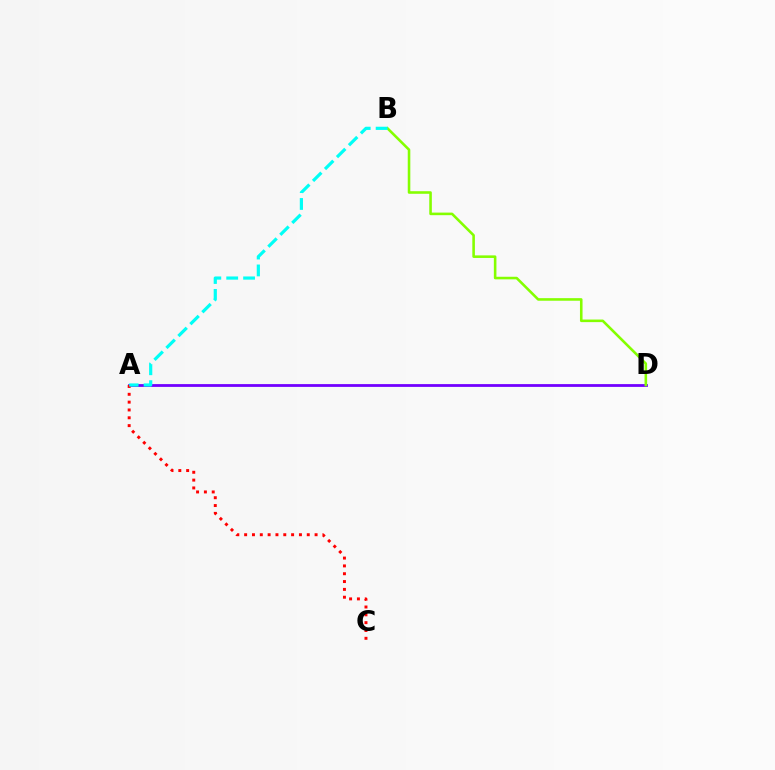{('A', 'D'): [{'color': '#7200ff', 'line_style': 'solid', 'thickness': 2.01}], ('B', 'D'): [{'color': '#84ff00', 'line_style': 'solid', 'thickness': 1.86}], ('A', 'C'): [{'color': '#ff0000', 'line_style': 'dotted', 'thickness': 2.13}], ('A', 'B'): [{'color': '#00fff6', 'line_style': 'dashed', 'thickness': 2.29}]}